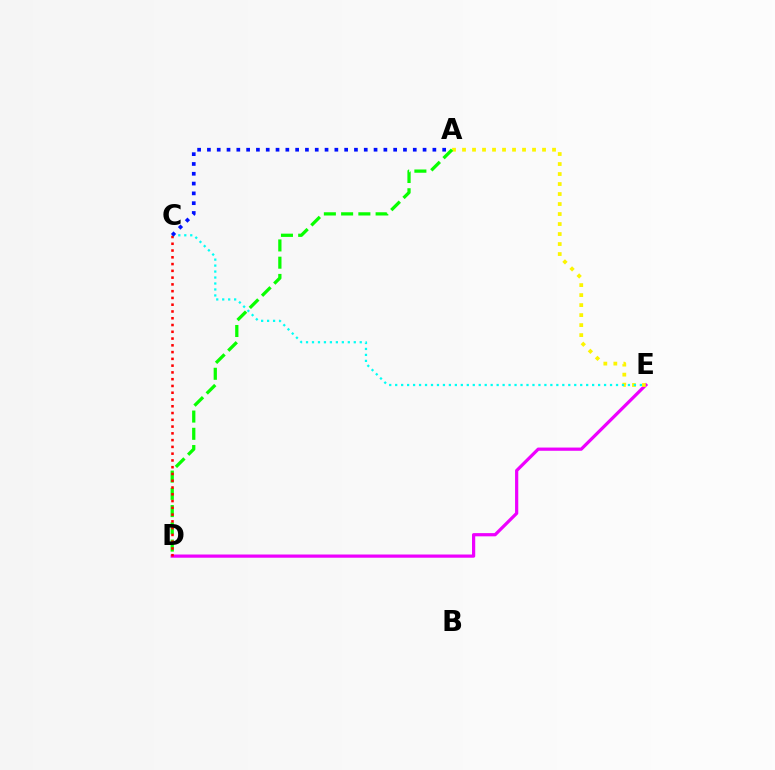{('D', 'E'): [{'color': '#ee00ff', 'line_style': 'solid', 'thickness': 2.31}], ('A', 'E'): [{'color': '#fcf500', 'line_style': 'dotted', 'thickness': 2.72}], ('C', 'E'): [{'color': '#00fff6', 'line_style': 'dotted', 'thickness': 1.62}], ('A', 'D'): [{'color': '#08ff00', 'line_style': 'dashed', 'thickness': 2.34}], ('C', 'D'): [{'color': '#ff0000', 'line_style': 'dotted', 'thickness': 1.84}], ('A', 'C'): [{'color': '#0010ff', 'line_style': 'dotted', 'thickness': 2.66}]}